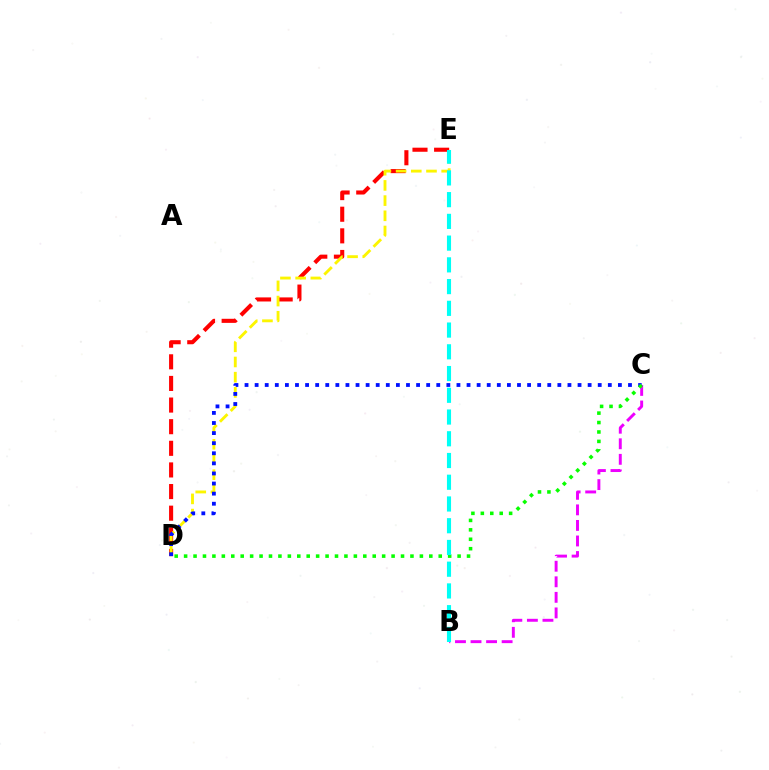{('B', 'C'): [{'color': '#ee00ff', 'line_style': 'dashed', 'thickness': 2.11}], ('D', 'E'): [{'color': '#ff0000', 'line_style': 'dashed', 'thickness': 2.94}, {'color': '#fcf500', 'line_style': 'dashed', 'thickness': 2.06}], ('C', 'D'): [{'color': '#0010ff', 'line_style': 'dotted', 'thickness': 2.74}, {'color': '#08ff00', 'line_style': 'dotted', 'thickness': 2.56}], ('B', 'E'): [{'color': '#00fff6', 'line_style': 'dashed', 'thickness': 2.95}]}